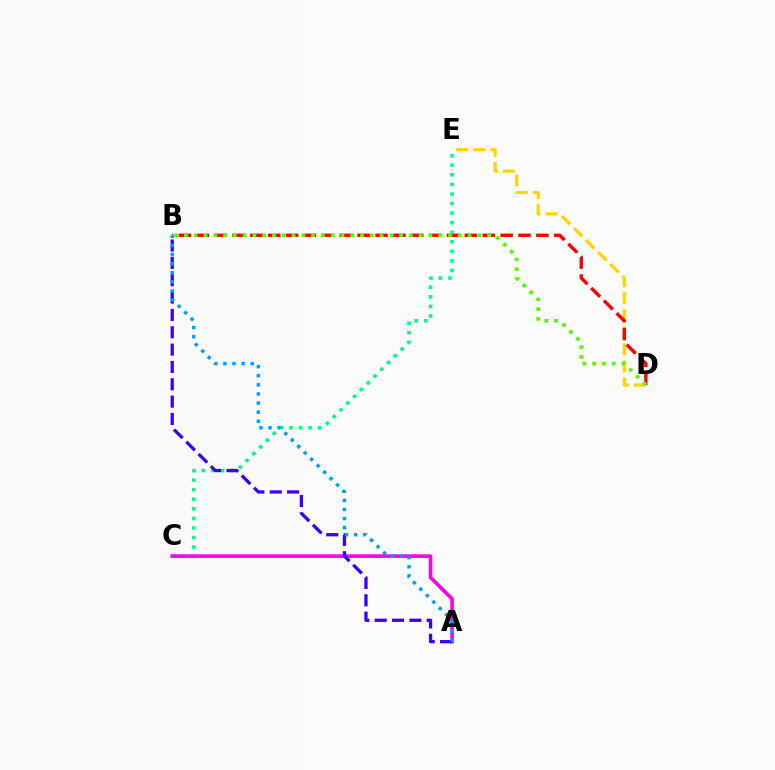{('D', 'E'): [{'color': '#ffd500', 'line_style': 'dashed', 'thickness': 2.32}], ('B', 'D'): [{'color': '#ff0000', 'line_style': 'dashed', 'thickness': 2.43}, {'color': '#4fff00', 'line_style': 'dotted', 'thickness': 2.66}], ('C', 'E'): [{'color': '#00ff86', 'line_style': 'dotted', 'thickness': 2.6}], ('A', 'C'): [{'color': '#ff00ed', 'line_style': 'solid', 'thickness': 2.6}], ('A', 'B'): [{'color': '#3700ff', 'line_style': 'dashed', 'thickness': 2.36}, {'color': '#009eff', 'line_style': 'dotted', 'thickness': 2.47}]}